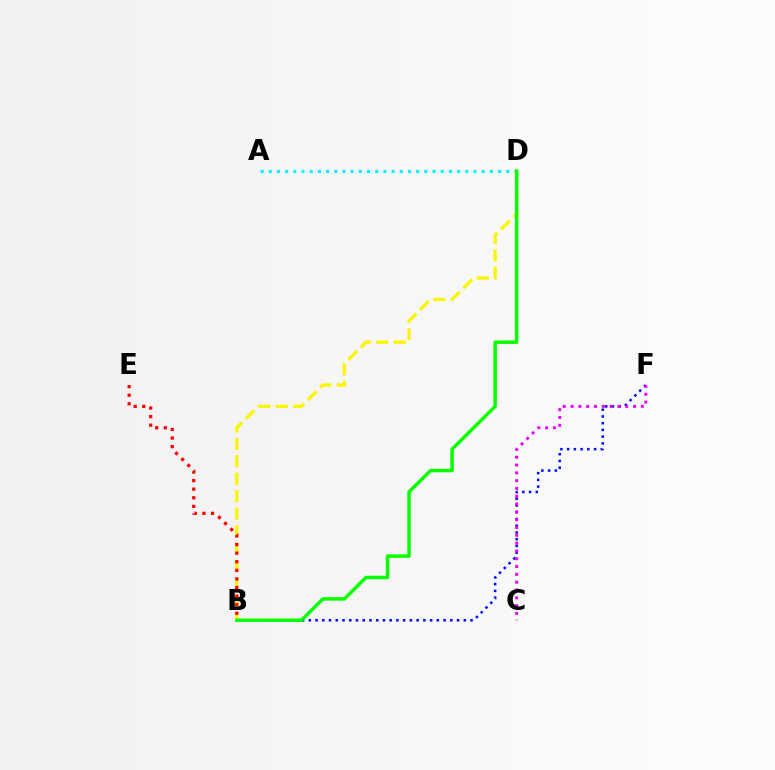{('B', 'F'): [{'color': '#0010ff', 'line_style': 'dotted', 'thickness': 1.83}], ('A', 'D'): [{'color': '#00fff6', 'line_style': 'dotted', 'thickness': 2.23}], ('B', 'D'): [{'color': '#fcf500', 'line_style': 'dashed', 'thickness': 2.37}, {'color': '#08ff00', 'line_style': 'solid', 'thickness': 2.5}], ('C', 'F'): [{'color': '#ee00ff', 'line_style': 'dotted', 'thickness': 2.12}], ('B', 'E'): [{'color': '#ff0000', 'line_style': 'dotted', 'thickness': 2.33}]}